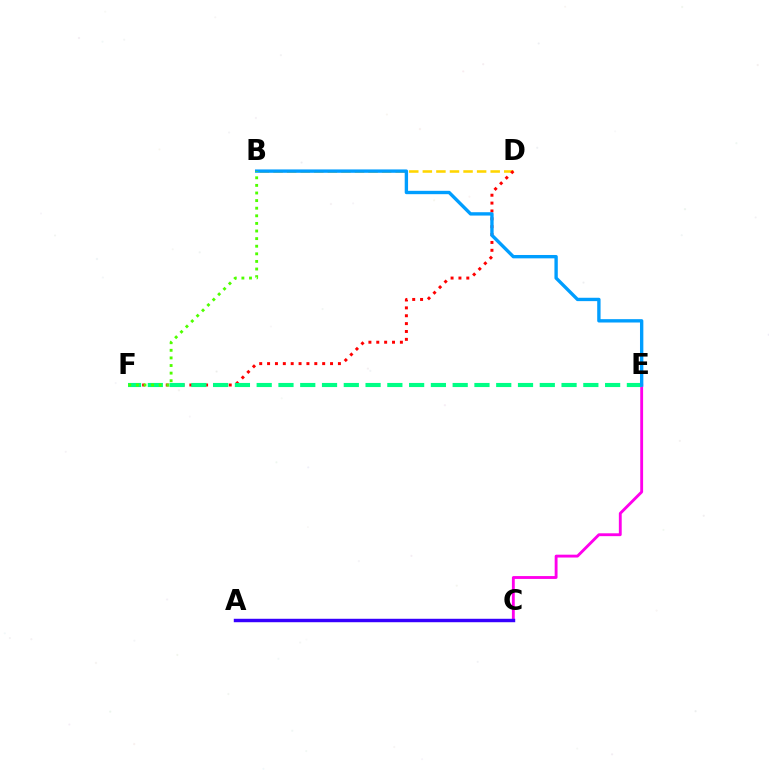{('B', 'D'): [{'color': '#ffd500', 'line_style': 'dashed', 'thickness': 1.84}], ('D', 'F'): [{'color': '#ff0000', 'line_style': 'dotted', 'thickness': 2.14}], ('C', 'E'): [{'color': '#ff00ed', 'line_style': 'solid', 'thickness': 2.06}], ('A', 'C'): [{'color': '#3700ff', 'line_style': 'solid', 'thickness': 2.48}], ('E', 'F'): [{'color': '#00ff86', 'line_style': 'dashed', 'thickness': 2.96}], ('B', 'E'): [{'color': '#009eff', 'line_style': 'solid', 'thickness': 2.42}], ('B', 'F'): [{'color': '#4fff00', 'line_style': 'dotted', 'thickness': 2.07}]}